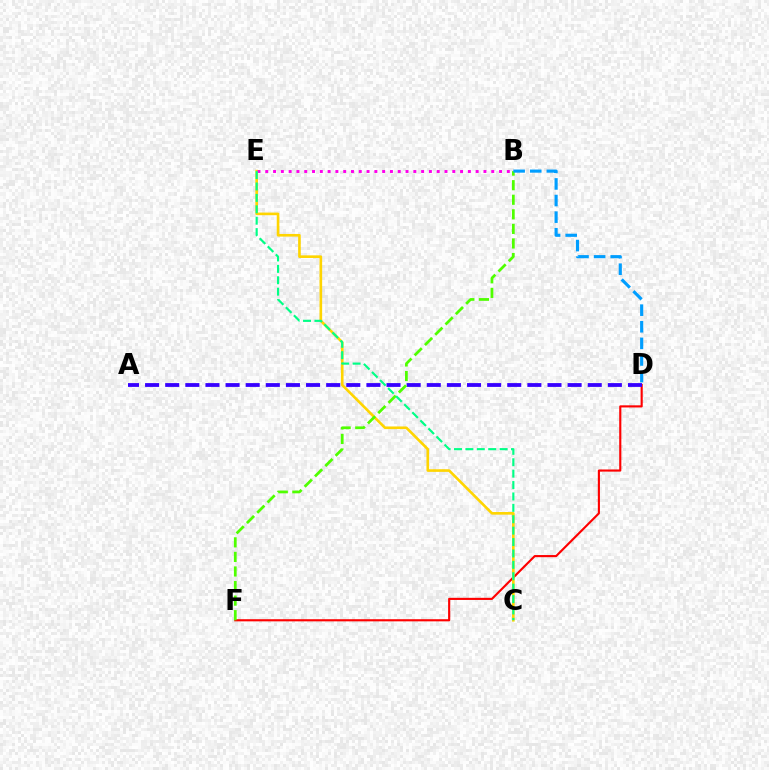{('D', 'F'): [{'color': '#ff0000', 'line_style': 'solid', 'thickness': 1.54}], ('C', 'E'): [{'color': '#ffd500', 'line_style': 'solid', 'thickness': 1.9}, {'color': '#00ff86', 'line_style': 'dashed', 'thickness': 1.55}], ('B', 'E'): [{'color': '#ff00ed', 'line_style': 'dotted', 'thickness': 2.12}], ('A', 'D'): [{'color': '#3700ff', 'line_style': 'dashed', 'thickness': 2.73}], ('B', 'F'): [{'color': '#4fff00', 'line_style': 'dashed', 'thickness': 1.98}], ('B', 'D'): [{'color': '#009eff', 'line_style': 'dashed', 'thickness': 2.26}]}